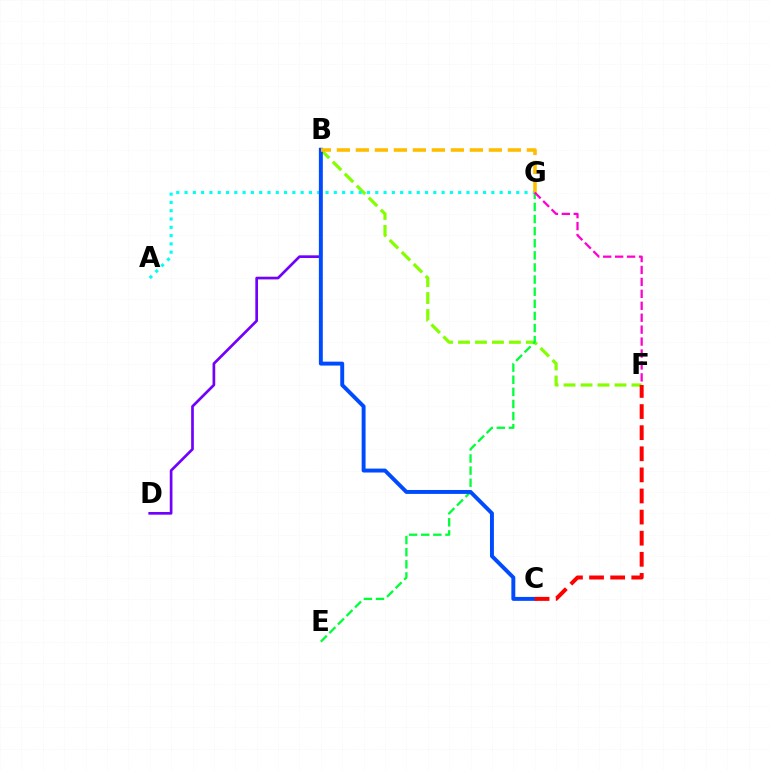{('B', 'F'): [{'color': '#84ff00', 'line_style': 'dashed', 'thickness': 2.31}], ('B', 'D'): [{'color': '#7200ff', 'line_style': 'solid', 'thickness': 1.93}], ('E', 'G'): [{'color': '#00ff39', 'line_style': 'dashed', 'thickness': 1.65}], ('A', 'G'): [{'color': '#00fff6', 'line_style': 'dotted', 'thickness': 2.25}], ('B', 'C'): [{'color': '#004bff', 'line_style': 'solid', 'thickness': 2.83}], ('B', 'G'): [{'color': '#ffbd00', 'line_style': 'dashed', 'thickness': 2.58}], ('C', 'F'): [{'color': '#ff0000', 'line_style': 'dashed', 'thickness': 2.87}], ('F', 'G'): [{'color': '#ff00cf', 'line_style': 'dashed', 'thickness': 1.62}]}